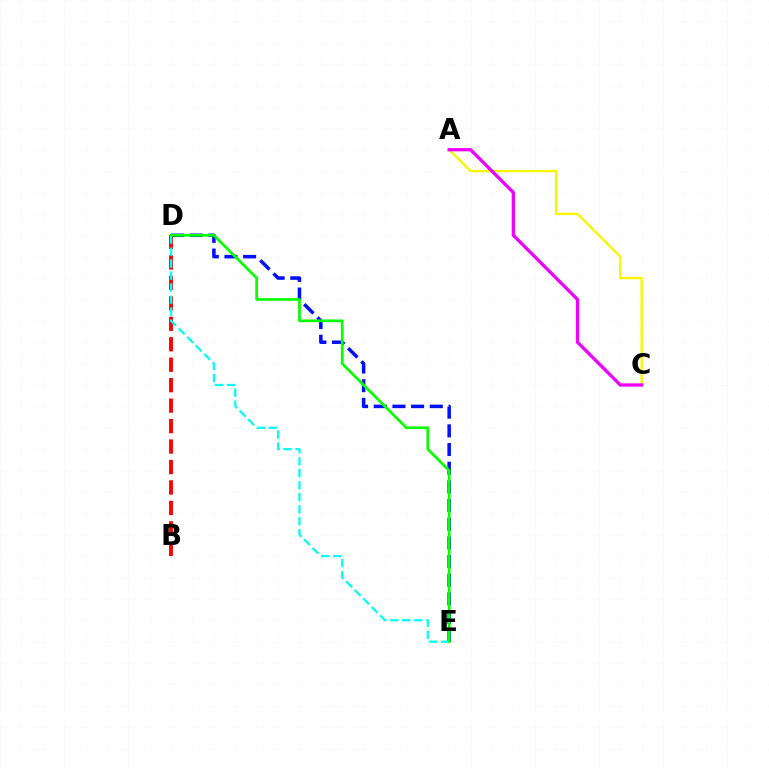{('A', 'C'): [{'color': '#fcf500', 'line_style': 'solid', 'thickness': 1.7}, {'color': '#ee00ff', 'line_style': 'solid', 'thickness': 2.36}], ('D', 'E'): [{'color': '#0010ff', 'line_style': 'dashed', 'thickness': 2.54}, {'color': '#00fff6', 'line_style': 'dashed', 'thickness': 1.63}, {'color': '#08ff00', 'line_style': 'solid', 'thickness': 1.96}], ('B', 'D'): [{'color': '#ff0000', 'line_style': 'dashed', 'thickness': 2.78}]}